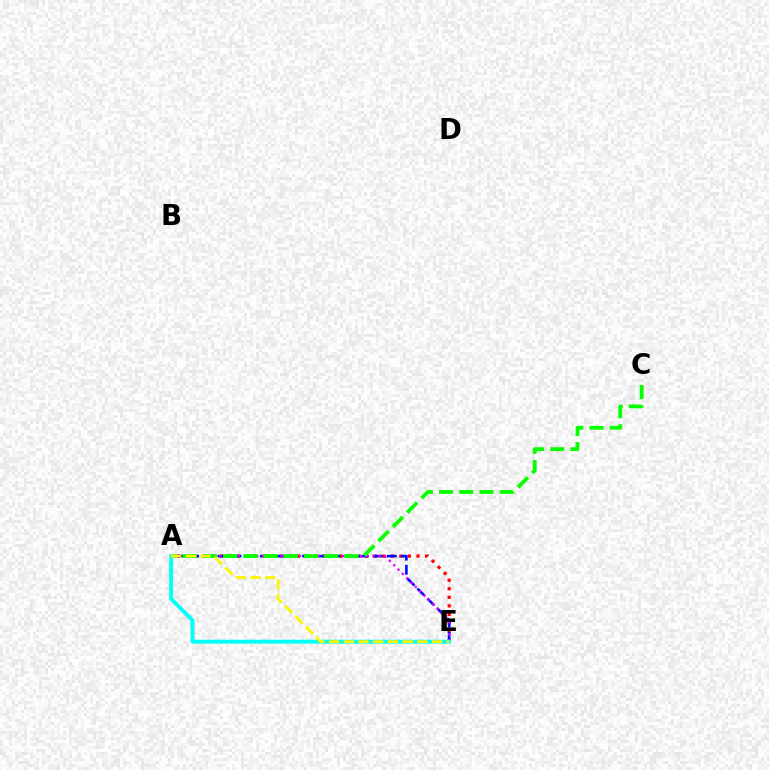{('A', 'E'): [{'color': '#ff0000', 'line_style': 'dotted', 'thickness': 2.32}, {'color': '#0010ff', 'line_style': 'dashed', 'thickness': 1.92}, {'color': '#ee00ff', 'line_style': 'dotted', 'thickness': 1.66}, {'color': '#00fff6', 'line_style': 'solid', 'thickness': 2.81}, {'color': '#fcf500', 'line_style': 'dashed', 'thickness': 2.0}], ('A', 'C'): [{'color': '#08ff00', 'line_style': 'dashed', 'thickness': 2.75}]}